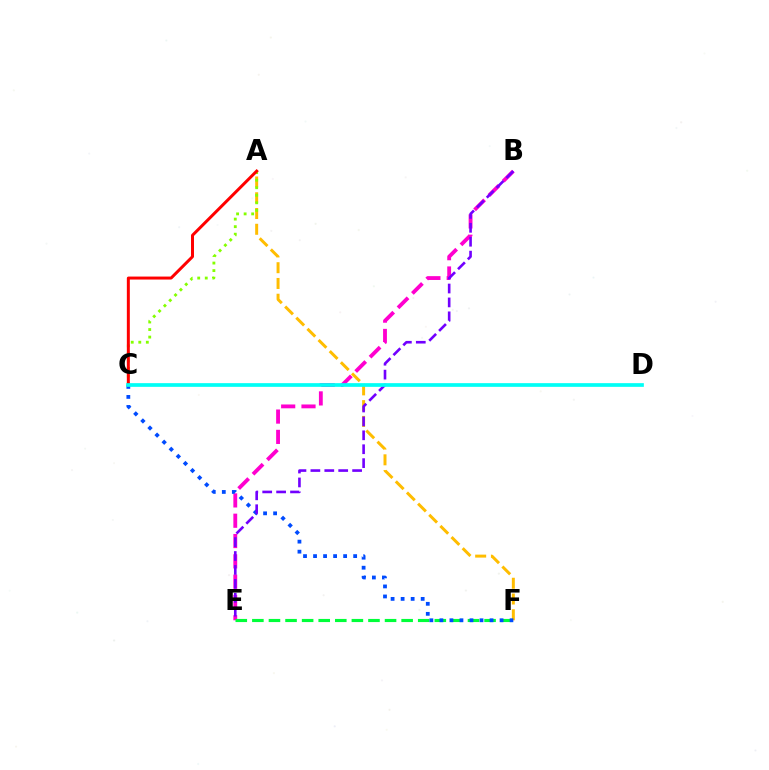{('B', 'E'): [{'color': '#ff00cf', 'line_style': 'dashed', 'thickness': 2.76}, {'color': '#7200ff', 'line_style': 'dashed', 'thickness': 1.89}], ('A', 'F'): [{'color': '#ffbd00', 'line_style': 'dashed', 'thickness': 2.14}], ('E', 'F'): [{'color': '#00ff39', 'line_style': 'dashed', 'thickness': 2.25}], ('A', 'C'): [{'color': '#84ff00', 'line_style': 'dotted', 'thickness': 2.05}, {'color': '#ff0000', 'line_style': 'solid', 'thickness': 2.15}], ('C', 'F'): [{'color': '#004bff', 'line_style': 'dotted', 'thickness': 2.72}], ('C', 'D'): [{'color': '#00fff6', 'line_style': 'solid', 'thickness': 2.66}]}